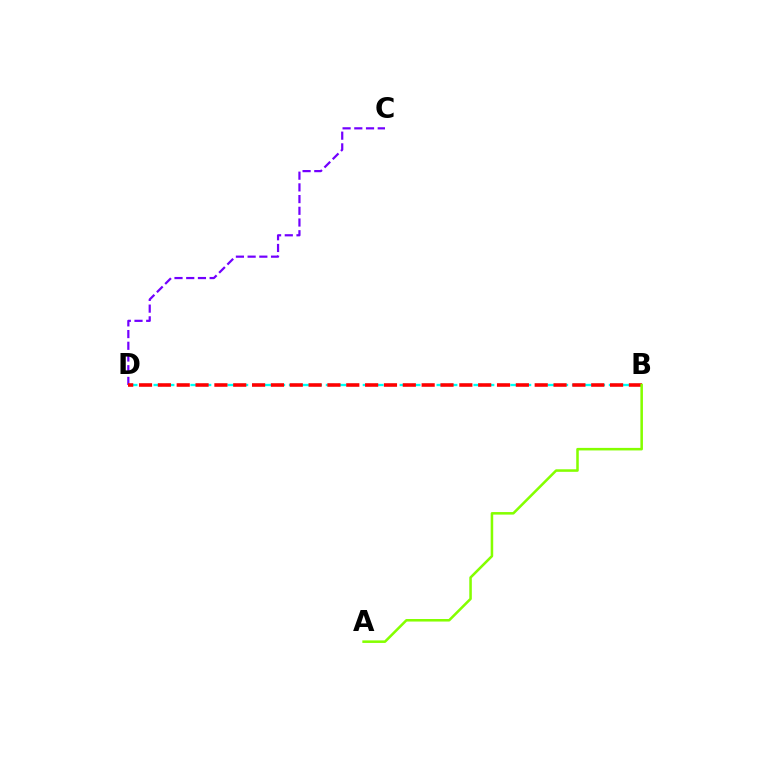{('B', 'D'): [{'color': '#00fff6', 'line_style': 'dashed', 'thickness': 1.67}, {'color': '#ff0000', 'line_style': 'dashed', 'thickness': 2.56}], ('C', 'D'): [{'color': '#7200ff', 'line_style': 'dashed', 'thickness': 1.59}], ('A', 'B'): [{'color': '#84ff00', 'line_style': 'solid', 'thickness': 1.83}]}